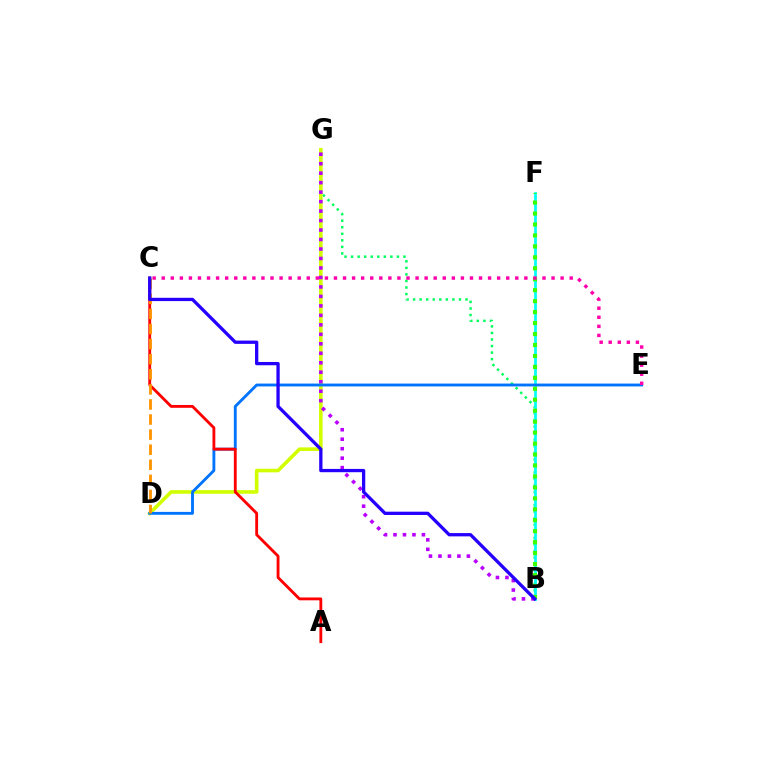{('B', 'G'): [{'color': '#00ff5c', 'line_style': 'dotted', 'thickness': 1.78}, {'color': '#b900ff', 'line_style': 'dotted', 'thickness': 2.58}], ('D', 'G'): [{'color': '#d1ff00', 'line_style': 'solid', 'thickness': 2.59}], ('B', 'F'): [{'color': '#00fff6', 'line_style': 'solid', 'thickness': 1.99}, {'color': '#3dff00', 'line_style': 'dotted', 'thickness': 2.98}], ('D', 'E'): [{'color': '#0074ff', 'line_style': 'solid', 'thickness': 2.06}], ('A', 'C'): [{'color': '#ff0000', 'line_style': 'solid', 'thickness': 2.05}], ('C', 'D'): [{'color': '#ff9400', 'line_style': 'dashed', 'thickness': 2.05}], ('C', 'E'): [{'color': '#ff00ac', 'line_style': 'dotted', 'thickness': 2.46}], ('B', 'C'): [{'color': '#2500ff', 'line_style': 'solid', 'thickness': 2.37}]}